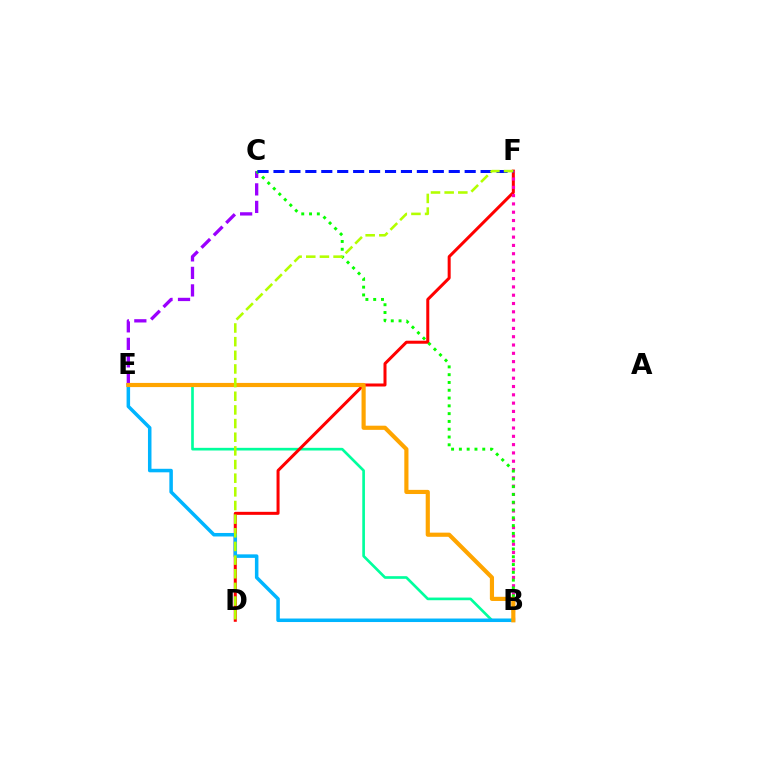{('B', 'E'): [{'color': '#00ff9d', 'line_style': 'solid', 'thickness': 1.92}, {'color': '#00b5ff', 'line_style': 'solid', 'thickness': 2.53}, {'color': '#ffa500', 'line_style': 'solid', 'thickness': 2.99}], ('D', 'F'): [{'color': '#ff0000', 'line_style': 'solid', 'thickness': 2.17}, {'color': '#b3ff00', 'line_style': 'dashed', 'thickness': 1.85}], ('B', 'F'): [{'color': '#ff00bd', 'line_style': 'dotted', 'thickness': 2.26}], ('C', 'E'): [{'color': '#9b00ff', 'line_style': 'dashed', 'thickness': 2.38}], ('B', 'C'): [{'color': '#08ff00', 'line_style': 'dotted', 'thickness': 2.12}], ('C', 'F'): [{'color': '#0010ff', 'line_style': 'dashed', 'thickness': 2.16}]}